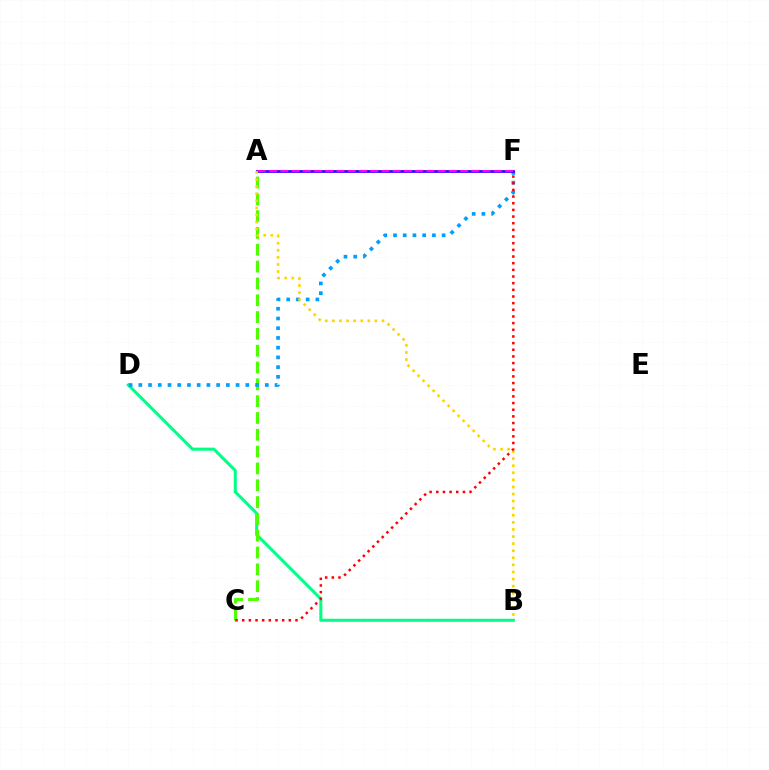{('B', 'D'): [{'color': '#00ff86', 'line_style': 'solid', 'thickness': 2.2}], ('A', 'C'): [{'color': '#4fff00', 'line_style': 'dashed', 'thickness': 2.28}], ('D', 'F'): [{'color': '#009eff', 'line_style': 'dotted', 'thickness': 2.64}], ('A', 'F'): [{'color': '#3700ff', 'line_style': 'solid', 'thickness': 1.97}, {'color': '#ff00ed', 'line_style': 'dashed', 'thickness': 1.53}], ('A', 'B'): [{'color': '#ffd500', 'line_style': 'dotted', 'thickness': 1.93}], ('C', 'F'): [{'color': '#ff0000', 'line_style': 'dotted', 'thickness': 1.81}]}